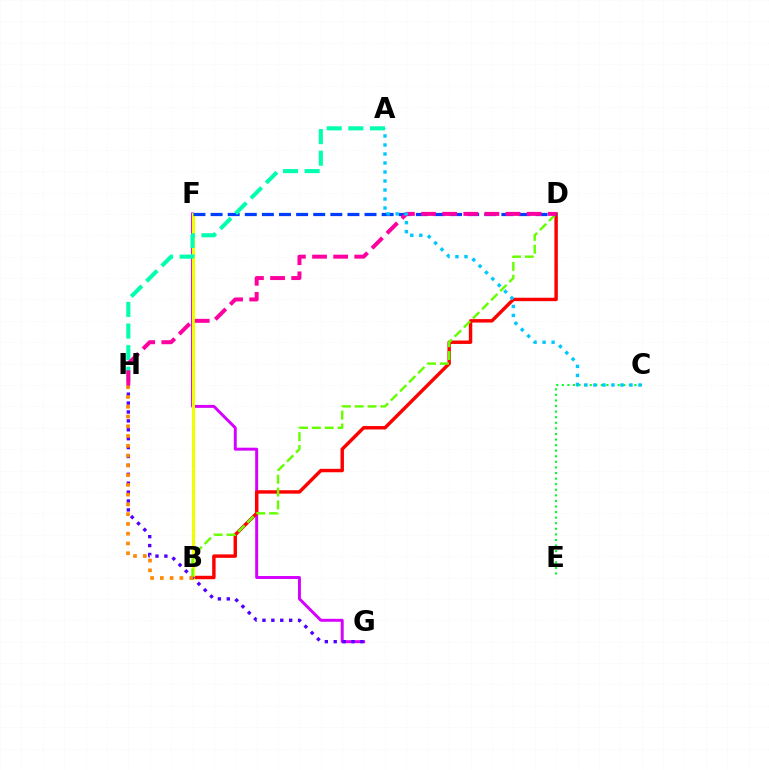{('F', 'G'): [{'color': '#d600ff', 'line_style': 'solid', 'thickness': 2.12}], ('C', 'E'): [{'color': '#00ff27', 'line_style': 'dotted', 'thickness': 1.52}], ('B', 'D'): [{'color': '#ff0000', 'line_style': 'solid', 'thickness': 2.47}, {'color': '#66ff00', 'line_style': 'dashed', 'thickness': 1.75}], ('B', 'F'): [{'color': '#eeff00', 'line_style': 'solid', 'thickness': 2.25}], ('G', 'H'): [{'color': '#4f00ff', 'line_style': 'dotted', 'thickness': 2.42}], ('B', 'H'): [{'color': '#ff8800', 'line_style': 'dotted', 'thickness': 2.65}], ('D', 'F'): [{'color': '#003fff', 'line_style': 'dashed', 'thickness': 2.32}], ('A', 'H'): [{'color': '#00ffaf', 'line_style': 'dashed', 'thickness': 2.94}], ('D', 'H'): [{'color': '#ff00a0', 'line_style': 'dashed', 'thickness': 2.87}], ('A', 'C'): [{'color': '#00c7ff', 'line_style': 'dotted', 'thickness': 2.45}]}